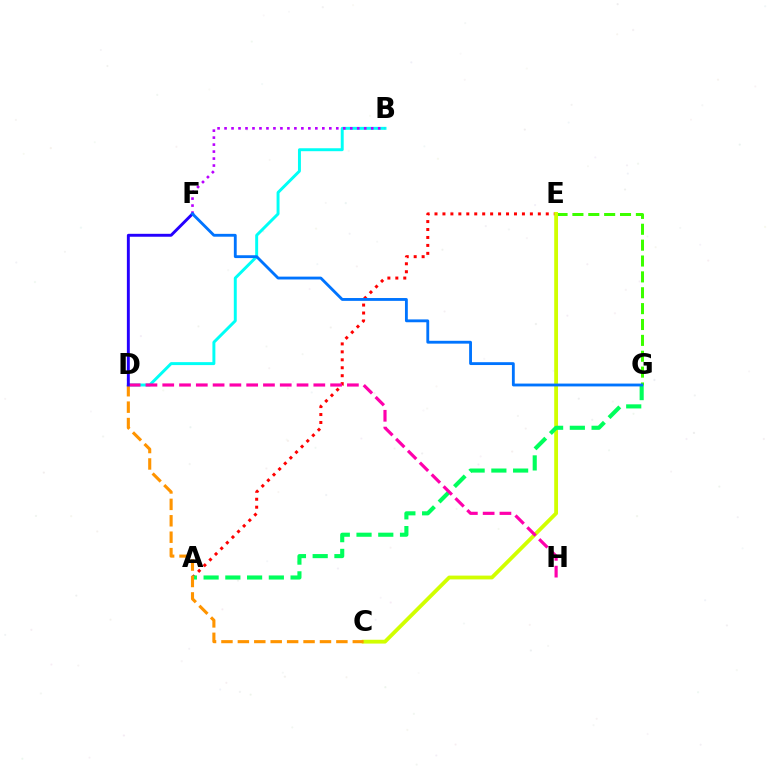{('B', 'D'): [{'color': '#00fff6', 'line_style': 'solid', 'thickness': 2.12}], ('A', 'E'): [{'color': '#ff0000', 'line_style': 'dotted', 'thickness': 2.16}], ('E', 'G'): [{'color': '#3dff00', 'line_style': 'dashed', 'thickness': 2.16}], ('C', 'E'): [{'color': '#d1ff00', 'line_style': 'solid', 'thickness': 2.74}], ('B', 'F'): [{'color': '#b900ff', 'line_style': 'dotted', 'thickness': 1.9}], ('A', 'G'): [{'color': '#00ff5c', 'line_style': 'dashed', 'thickness': 2.95}], ('D', 'H'): [{'color': '#ff00ac', 'line_style': 'dashed', 'thickness': 2.28}], ('C', 'D'): [{'color': '#ff9400', 'line_style': 'dashed', 'thickness': 2.23}], ('D', 'F'): [{'color': '#2500ff', 'line_style': 'solid', 'thickness': 2.1}], ('F', 'G'): [{'color': '#0074ff', 'line_style': 'solid', 'thickness': 2.05}]}